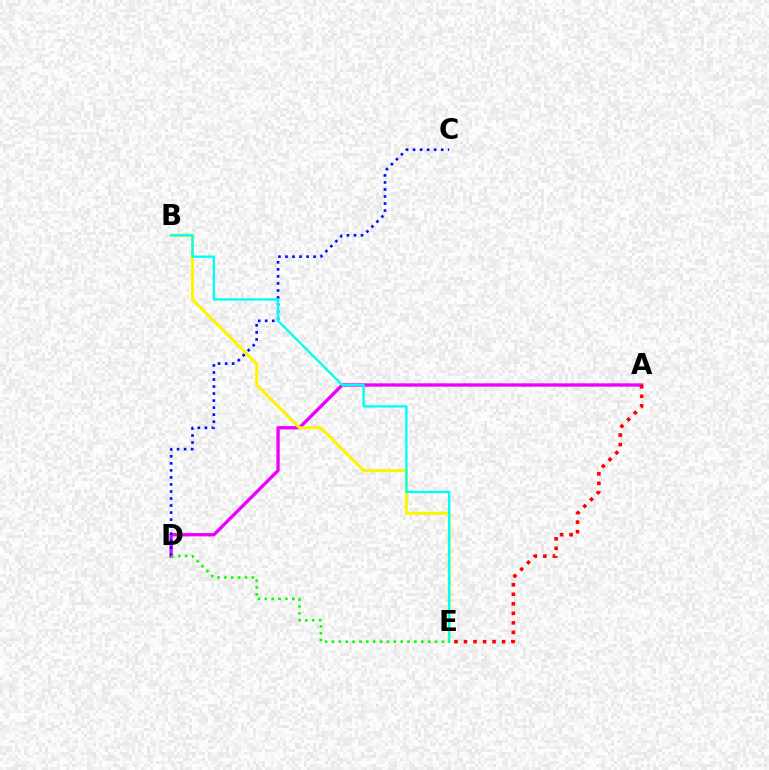{('A', 'D'): [{'color': '#ee00ff', 'line_style': 'solid', 'thickness': 2.4}], ('C', 'D'): [{'color': '#0010ff', 'line_style': 'dotted', 'thickness': 1.91}], ('A', 'E'): [{'color': '#ff0000', 'line_style': 'dotted', 'thickness': 2.59}], ('B', 'E'): [{'color': '#fcf500', 'line_style': 'solid', 'thickness': 2.15}, {'color': '#00fff6', 'line_style': 'solid', 'thickness': 1.7}], ('D', 'E'): [{'color': '#08ff00', 'line_style': 'dotted', 'thickness': 1.87}]}